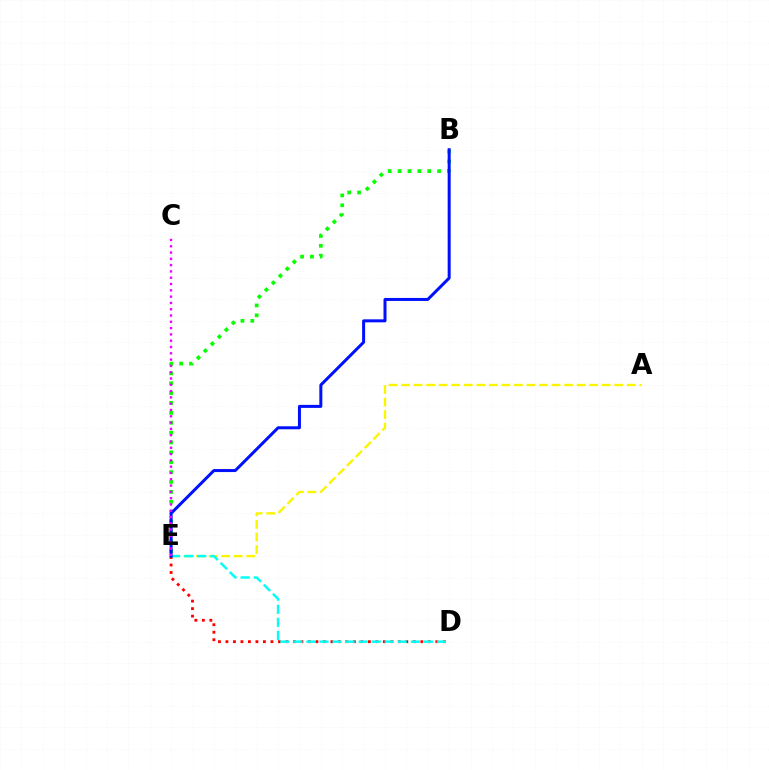{('A', 'E'): [{'color': '#fcf500', 'line_style': 'dashed', 'thickness': 1.7}], ('D', 'E'): [{'color': '#ff0000', 'line_style': 'dotted', 'thickness': 2.04}, {'color': '#00fff6', 'line_style': 'dashed', 'thickness': 1.77}], ('B', 'E'): [{'color': '#08ff00', 'line_style': 'dotted', 'thickness': 2.68}, {'color': '#0010ff', 'line_style': 'solid', 'thickness': 2.16}], ('C', 'E'): [{'color': '#ee00ff', 'line_style': 'dotted', 'thickness': 1.71}]}